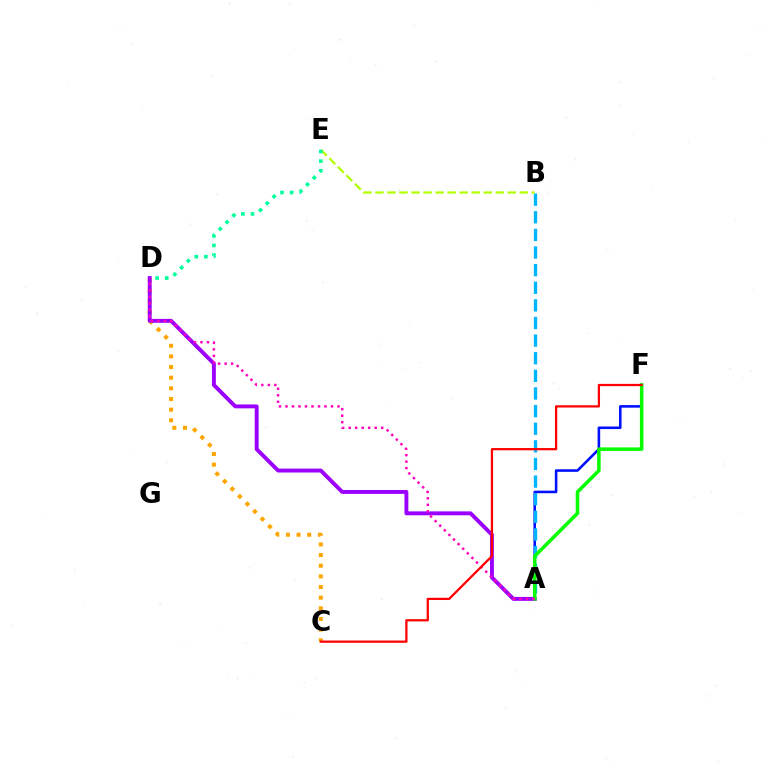{('C', 'D'): [{'color': '#ffa500', 'line_style': 'dotted', 'thickness': 2.89}], ('A', 'F'): [{'color': '#0010ff', 'line_style': 'solid', 'thickness': 1.86}, {'color': '#08ff00', 'line_style': 'solid', 'thickness': 2.55}], ('A', 'D'): [{'color': '#9b00ff', 'line_style': 'solid', 'thickness': 2.82}, {'color': '#ff00bd', 'line_style': 'dotted', 'thickness': 1.77}], ('A', 'B'): [{'color': '#00b5ff', 'line_style': 'dashed', 'thickness': 2.39}], ('B', 'E'): [{'color': '#b3ff00', 'line_style': 'dashed', 'thickness': 1.63}], ('D', 'E'): [{'color': '#00ff9d', 'line_style': 'dotted', 'thickness': 2.61}], ('C', 'F'): [{'color': '#ff0000', 'line_style': 'solid', 'thickness': 1.62}]}